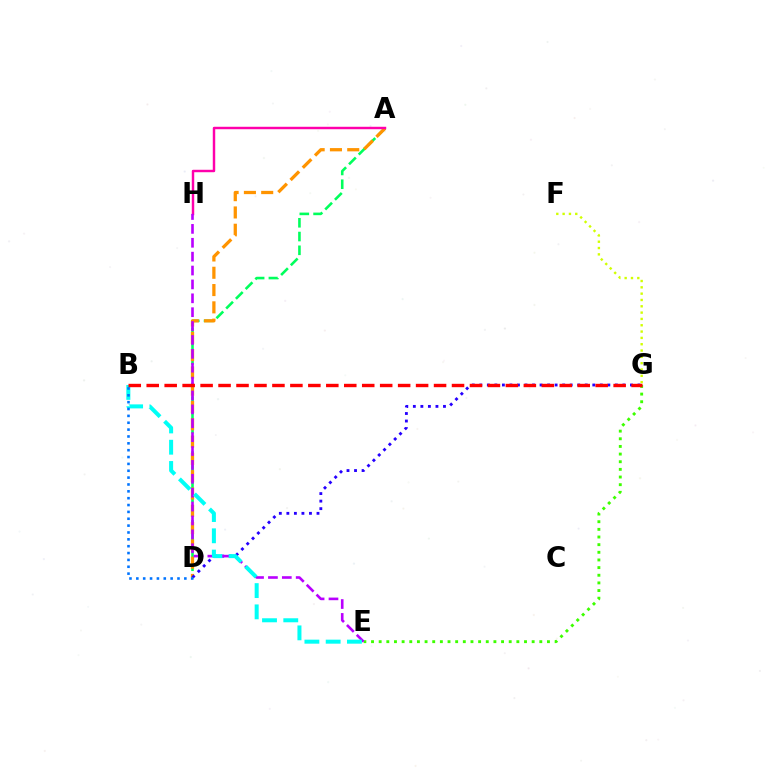{('A', 'D'): [{'color': '#00ff5c', 'line_style': 'dashed', 'thickness': 1.87}, {'color': '#ff9400', 'line_style': 'dashed', 'thickness': 2.35}], ('D', 'G'): [{'color': '#2500ff', 'line_style': 'dotted', 'thickness': 2.05}], ('E', 'G'): [{'color': '#3dff00', 'line_style': 'dotted', 'thickness': 2.08}], ('A', 'H'): [{'color': '#ff00ac', 'line_style': 'solid', 'thickness': 1.76}], ('E', 'H'): [{'color': '#b900ff', 'line_style': 'dashed', 'thickness': 1.89}], ('F', 'G'): [{'color': '#d1ff00', 'line_style': 'dotted', 'thickness': 1.72}], ('B', 'E'): [{'color': '#00fff6', 'line_style': 'dashed', 'thickness': 2.89}], ('B', 'D'): [{'color': '#0074ff', 'line_style': 'dotted', 'thickness': 1.86}], ('B', 'G'): [{'color': '#ff0000', 'line_style': 'dashed', 'thickness': 2.44}]}